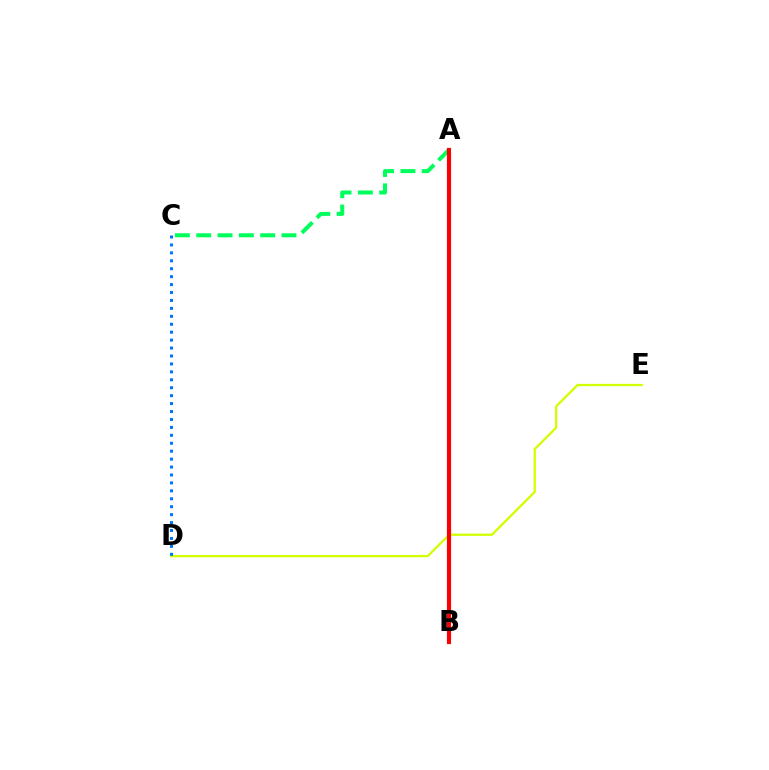{('D', 'E'): [{'color': '#d1ff00', 'line_style': 'solid', 'thickness': 1.64}], ('A', 'C'): [{'color': '#00ff5c', 'line_style': 'dashed', 'thickness': 2.9}], ('A', 'B'): [{'color': '#b900ff', 'line_style': 'solid', 'thickness': 2.92}, {'color': '#ff0000', 'line_style': 'solid', 'thickness': 2.96}], ('C', 'D'): [{'color': '#0074ff', 'line_style': 'dotted', 'thickness': 2.16}]}